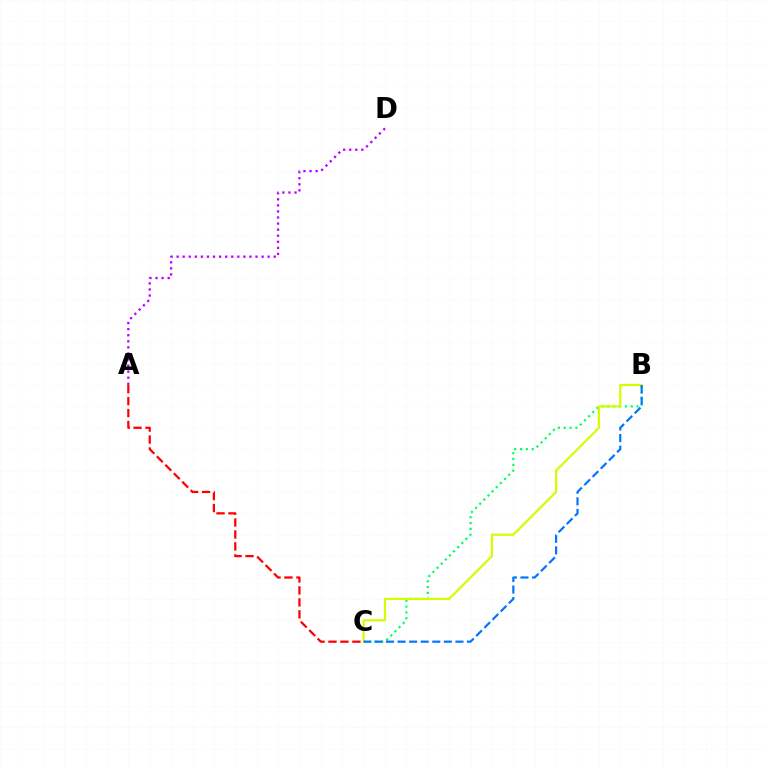{('B', 'C'): [{'color': '#00ff5c', 'line_style': 'dotted', 'thickness': 1.59}, {'color': '#d1ff00', 'line_style': 'solid', 'thickness': 1.59}, {'color': '#0074ff', 'line_style': 'dashed', 'thickness': 1.57}], ('A', 'D'): [{'color': '#b900ff', 'line_style': 'dotted', 'thickness': 1.65}], ('A', 'C'): [{'color': '#ff0000', 'line_style': 'dashed', 'thickness': 1.62}]}